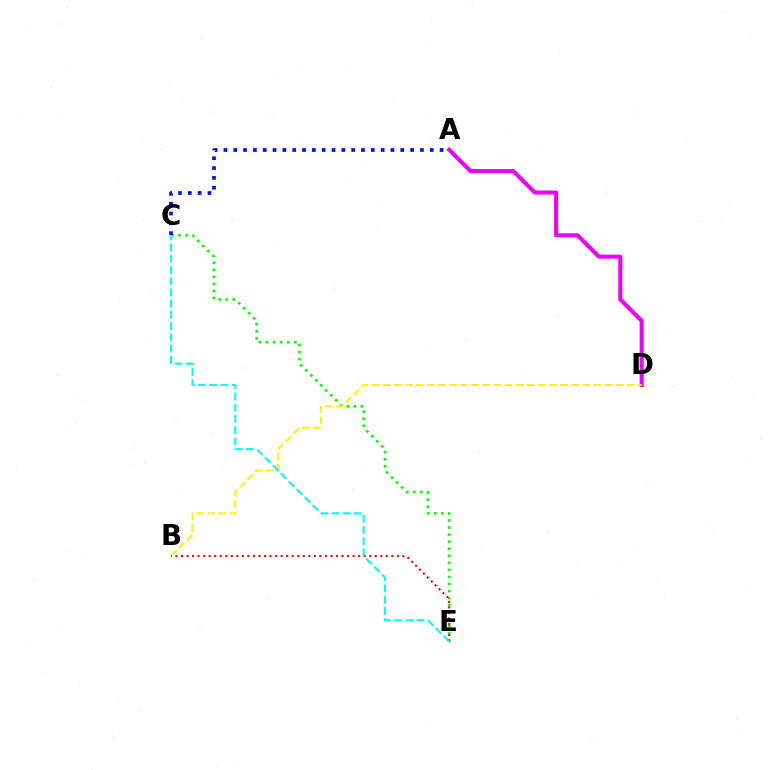{('C', 'E'): [{'color': '#08ff00', 'line_style': 'dotted', 'thickness': 1.92}, {'color': '#00fff6', 'line_style': 'dashed', 'thickness': 1.52}], ('A', 'D'): [{'color': '#ee00ff', 'line_style': 'solid', 'thickness': 2.93}], ('B', 'D'): [{'color': '#fcf500', 'line_style': 'dashed', 'thickness': 1.51}], ('B', 'E'): [{'color': '#ff0000', 'line_style': 'dotted', 'thickness': 1.5}], ('A', 'C'): [{'color': '#0010ff', 'line_style': 'dotted', 'thickness': 2.67}]}